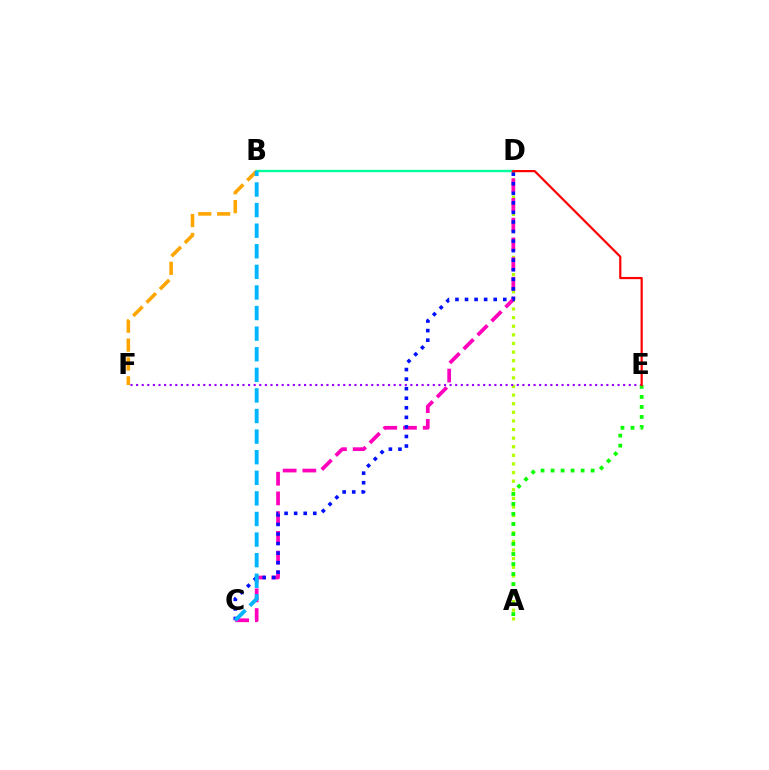{('B', 'F'): [{'color': '#ffa500', 'line_style': 'dashed', 'thickness': 2.57}], ('A', 'D'): [{'color': '#b3ff00', 'line_style': 'dotted', 'thickness': 2.34}], ('E', 'F'): [{'color': '#9b00ff', 'line_style': 'dotted', 'thickness': 1.52}], ('B', 'D'): [{'color': '#00ff9d', 'line_style': 'solid', 'thickness': 1.69}], ('C', 'D'): [{'color': '#ff00bd', 'line_style': 'dashed', 'thickness': 2.68}, {'color': '#0010ff', 'line_style': 'dotted', 'thickness': 2.6}], ('A', 'E'): [{'color': '#08ff00', 'line_style': 'dotted', 'thickness': 2.72}], ('D', 'E'): [{'color': '#ff0000', 'line_style': 'solid', 'thickness': 1.58}], ('B', 'C'): [{'color': '#00b5ff', 'line_style': 'dashed', 'thickness': 2.8}]}